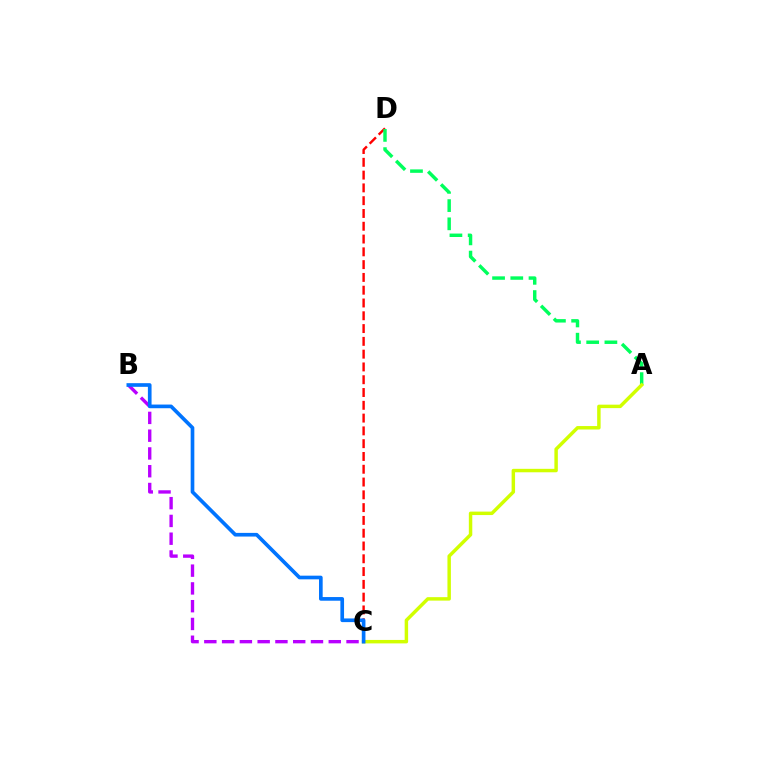{('B', 'C'): [{'color': '#b900ff', 'line_style': 'dashed', 'thickness': 2.41}, {'color': '#0074ff', 'line_style': 'solid', 'thickness': 2.64}], ('C', 'D'): [{'color': '#ff0000', 'line_style': 'dashed', 'thickness': 1.74}], ('A', 'D'): [{'color': '#00ff5c', 'line_style': 'dashed', 'thickness': 2.48}], ('A', 'C'): [{'color': '#d1ff00', 'line_style': 'solid', 'thickness': 2.49}]}